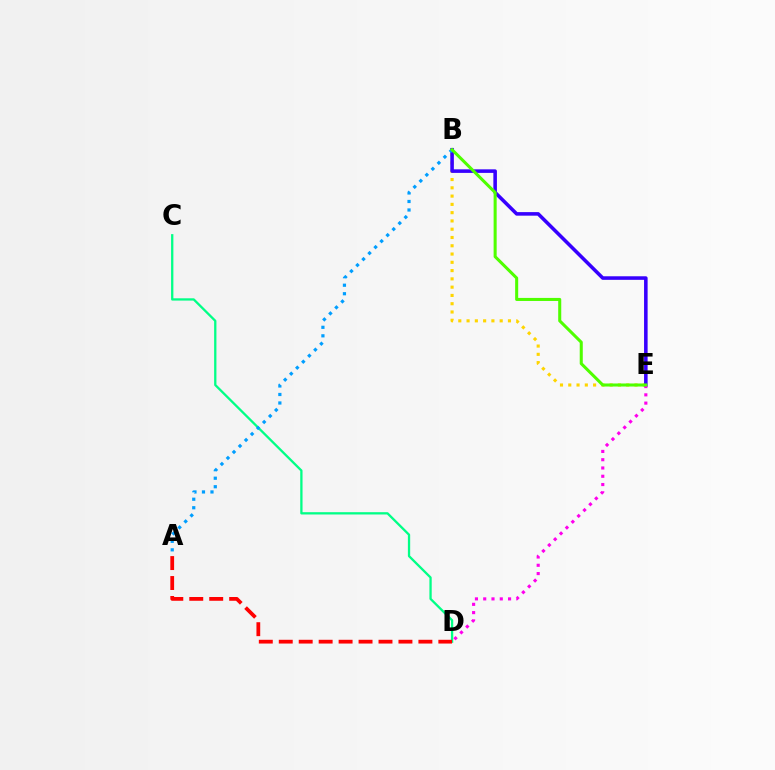{('B', 'E'): [{'color': '#ffd500', 'line_style': 'dotted', 'thickness': 2.25}, {'color': '#3700ff', 'line_style': 'solid', 'thickness': 2.56}, {'color': '#4fff00', 'line_style': 'solid', 'thickness': 2.19}], ('C', 'D'): [{'color': '#00ff86', 'line_style': 'solid', 'thickness': 1.65}], ('D', 'E'): [{'color': '#ff00ed', 'line_style': 'dotted', 'thickness': 2.25}], ('A', 'D'): [{'color': '#ff0000', 'line_style': 'dashed', 'thickness': 2.71}], ('A', 'B'): [{'color': '#009eff', 'line_style': 'dotted', 'thickness': 2.31}]}